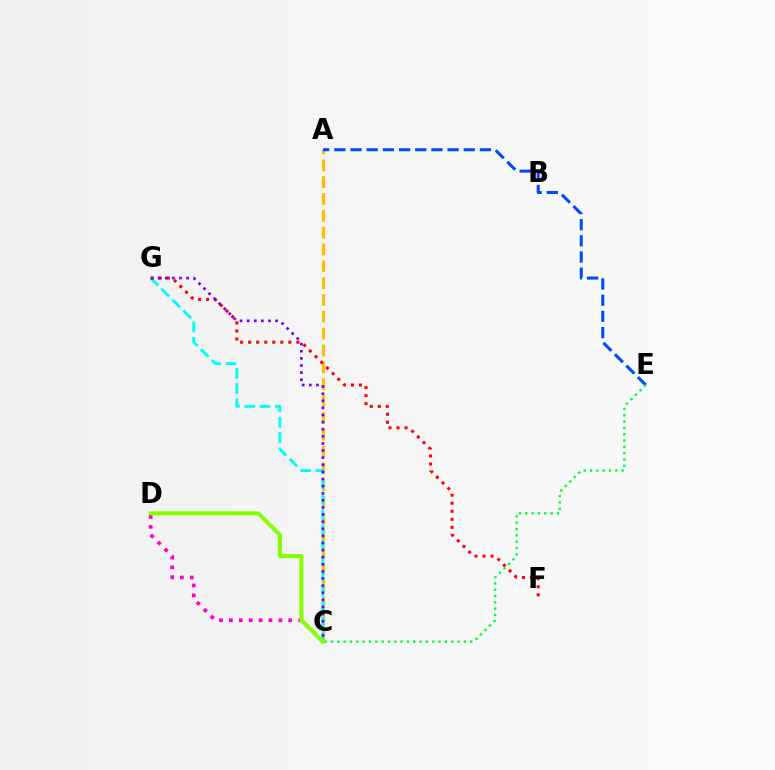{('A', 'C'): [{'color': '#ffbd00', 'line_style': 'dashed', 'thickness': 2.29}], ('C', 'G'): [{'color': '#00fff6', 'line_style': 'dashed', 'thickness': 2.09}, {'color': '#7200ff', 'line_style': 'dotted', 'thickness': 1.93}], ('A', 'E'): [{'color': '#004bff', 'line_style': 'dashed', 'thickness': 2.2}], ('F', 'G'): [{'color': '#ff0000', 'line_style': 'dotted', 'thickness': 2.18}], ('C', 'D'): [{'color': '#ff00cf', 'line_style': 'dotted', 'thickness': 2.69}, {'color': '#84ff00', 'line_style': 'solid', 'thickness': 2.9}], ('C', 'E'): [{'color': '#00ff39', 'line_style': 'dotted', 'thickness': 1.72}]}